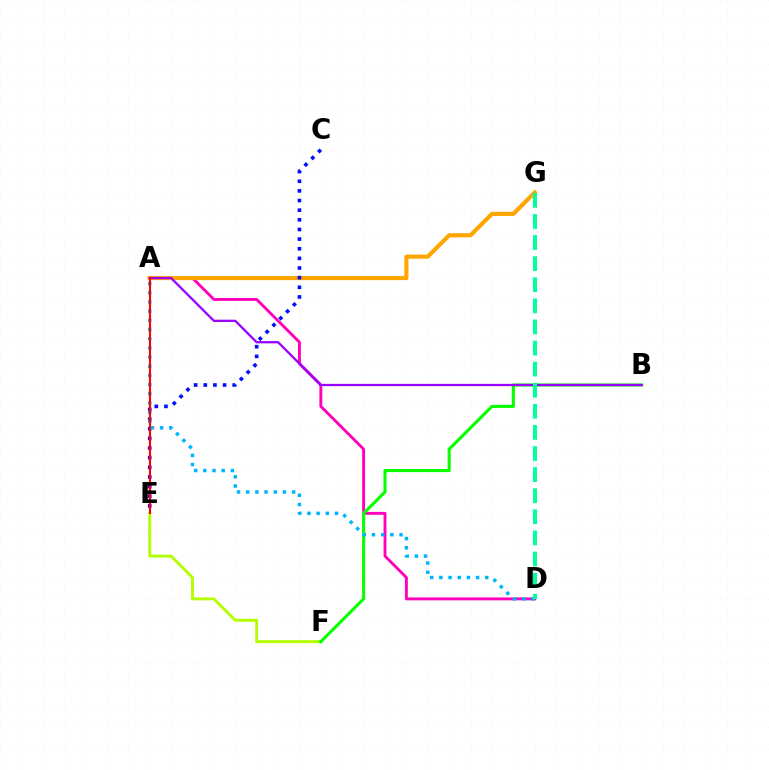{('A', 'D'): [{'color': '#ff00bd', 'line_style': 'solid', 'thickness': 2.07}, {'color': '#00b5ff', 'line_style': 'dotted', 'thickness': 2.49}], ('A', 'G'): [{'color': '#ffa500', 'line_style': 'solid', 'thickness': 2.97}], ('E', 'F'): [{'color': '#b3ff00', 'line_style': 'solid', 'thickness': 2.1}], ('B', 'F'): [{'color': '#08ff00', 'line_style': 'solid', 'thickness': 2.23}], ('C', 'E'): [{'color': '#0010ff', 'line_style': 'dotted', 'thickness': 2.62}], ('A', 'B'): [{'color': '#9b00ff', 'line_style': 'solid', 'thickness': 1.64}], ('A', 'E'): [{'color': '#ff0000', 'line_style': 'solid', 'thickness': 1.52}], ('D', 'G'): [{'color': '#00ff9d', 'line_style': 'dashed', 'thickness': 2.87}]}